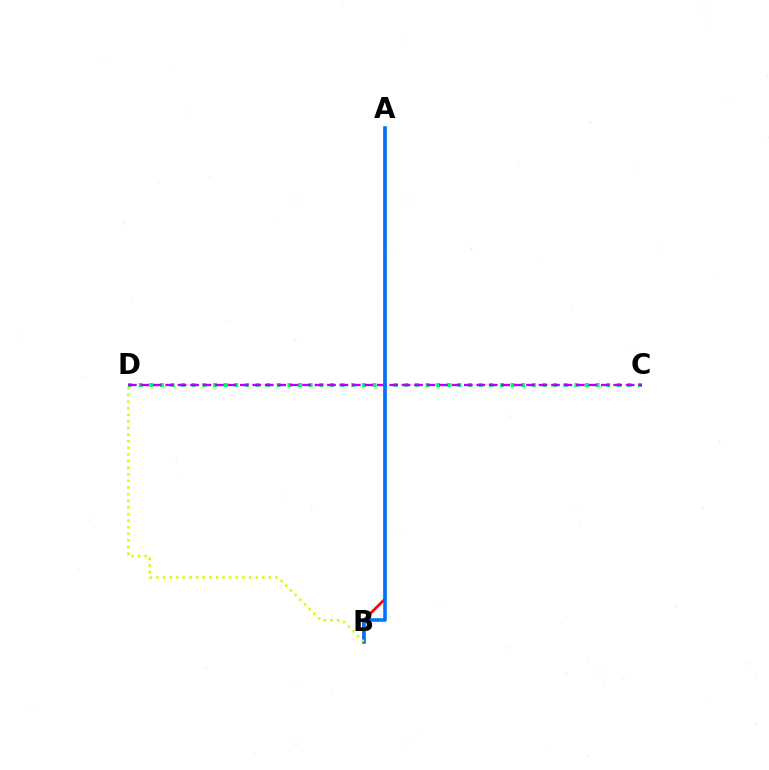{('C', 'D'): [{'color': '#00ff5c', 'line_style': 'dotted', 'thickness': 2.89}, {'color': '#b900ff', 'line_style': 'dashed', 'thickness': 1.69}], ('A', 'B'): [{'color': '#ff0000', 'line_style': 'solid', 'thickness': 1.91}, {'color': '#0074ff', 'line_style': 'solid', 'thickness': 2.6}], ('B', 'D'): [{'color': '#d1ff00', 'line_style': 'dotted', 'thickness': 1.8}]}